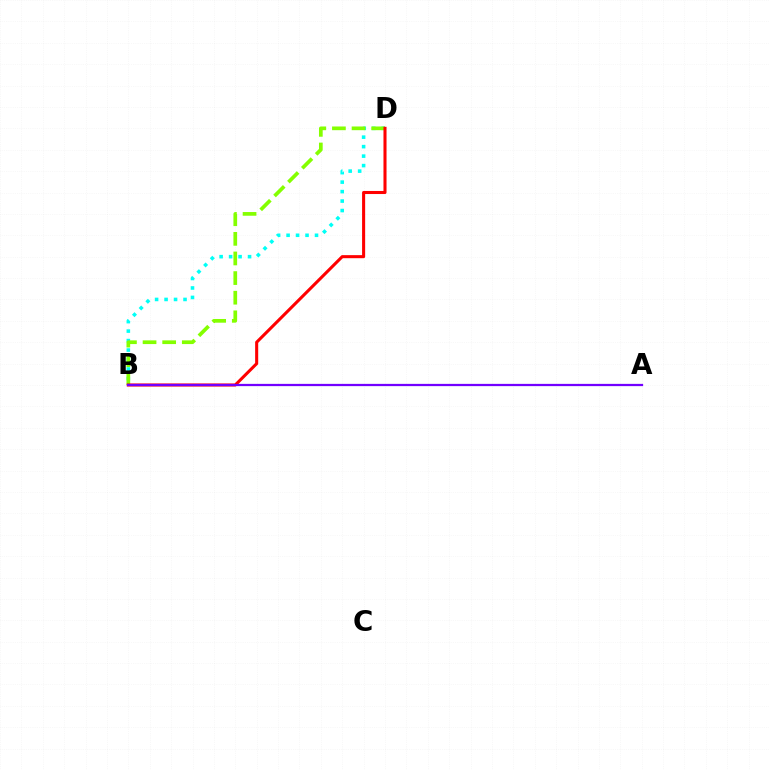{('B', 'D'): [{'color': '#00fff6', 'line_style': 'dotted', 'thickness': 2.57}, {'color': '#84ff00', 'line_style': 'dashed', 'thickness': 2.67}, {'color': '#ff0000', 'line_style': 'solid', 'thickness': 2.21}], ('A', 'B'): [{'color': '#7200ff', 'line_style': 'solid', 'thickness': 1.62}]}